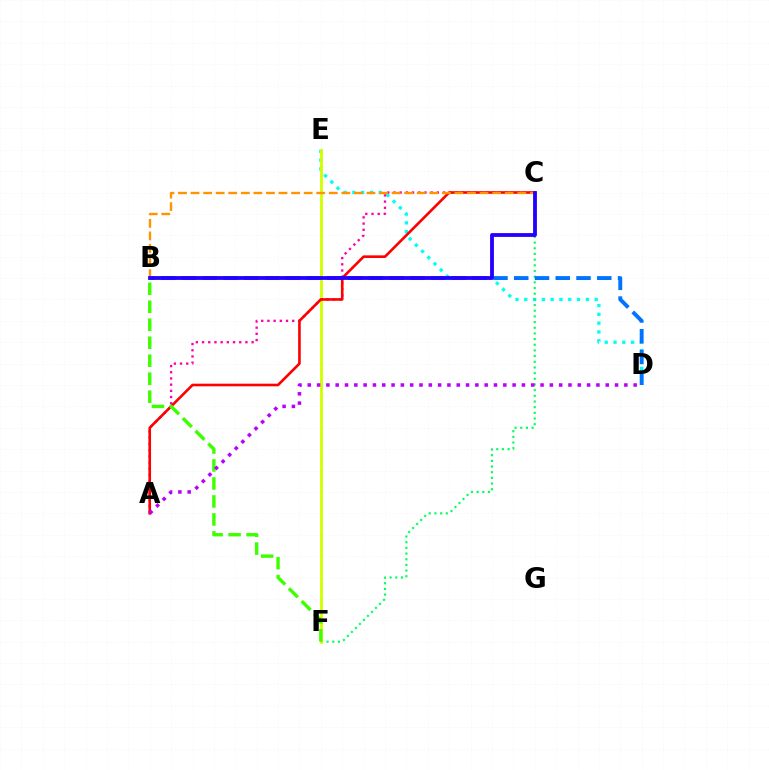{('D', 'E'): [{'color': '#00fff6', 'line_style': 'dotted', 'thickness': 2.39}], ('C', 'F'): [{'color': '#00ff5c', 'line_style': 'dotted', 'thickness': 1.54}], ('E', 'F'): [{'color': '#d1ff00', 'line_style': 'solid', 'thickness': 2.05}], ('A', 'C'): [{'color': '#ff00ac', 'line_style': 'dotted', 'thickness': 1.68}, {'color': '#ff0000', 'line_style': 'solid', 'thickness': 1.89}], ('B', 'D'): [{'color': '#0074ff', 'line_style': 'dashed', 'thickness': 2.82}], ('B', 'C'): [{'color': '#ff9400', 'line_style': 'dashed', 'thickness': 1.71}, {'color': '#2500ff', 'line_style': 'solid', 'thickness': 2.75}], ('B', 'F'): [{'color': '#3dff00', 'line_style': 'dashed', 'thickness': 2.44}], ('A', 'D'): [{'color': '#b900ff', 'line_style': 'dotted', 'thickness': 2.53}]}